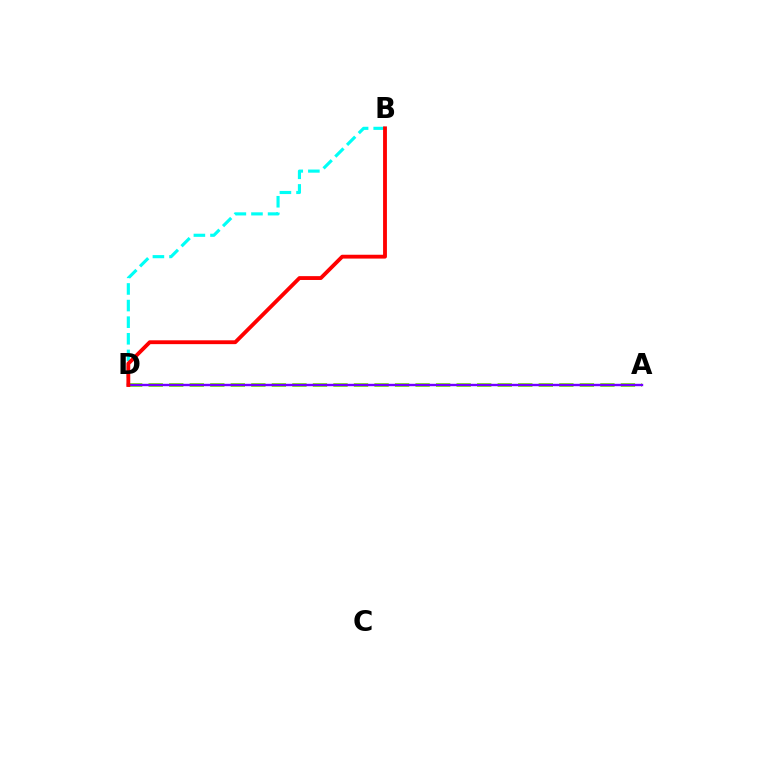{('B', 'D'): [{'color': '#00fff6', 'line_style': 'dashed', 'thickness': 2.26}, {'color': '#ff0000', 'line_style': 'solid', 'thickness': 2.77}], ('A', 'D'): [{'color': '#84ff00', 'line_style': 'dashed', 'thickness': 2.79}, {'color': '#7200ff', 'line_style': 'solid', 'thickness': 1.72}]}